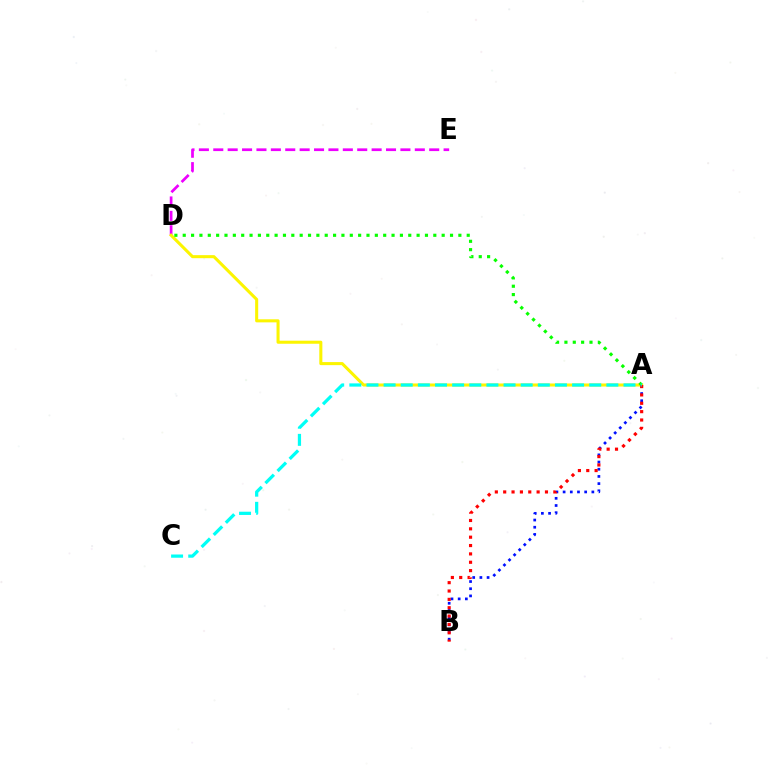{('D', 'E'): [{'color': '#ee00ff', 'line_style': 'dashed', 'thickness': 1.96}], ('A', 'D'): [{'color': '#fcf500', 'line_style': 'solid', 'thickness': 2.2}, {'color': '#08ff00', 'line_style': 'dotted', 'thickness': 2.27}], ('A', 'B'): [{'color': '#0010ff', 'line_style': 'dotted', 'thickness': 1.95}, {'color': '#ff0000', 'line_style': 'dotted', 'thickness': 2.27}], ('A', 'C'): [{'color': '#00fff6', 'line_style': 'dashed', 'thickness': 2.33}]}